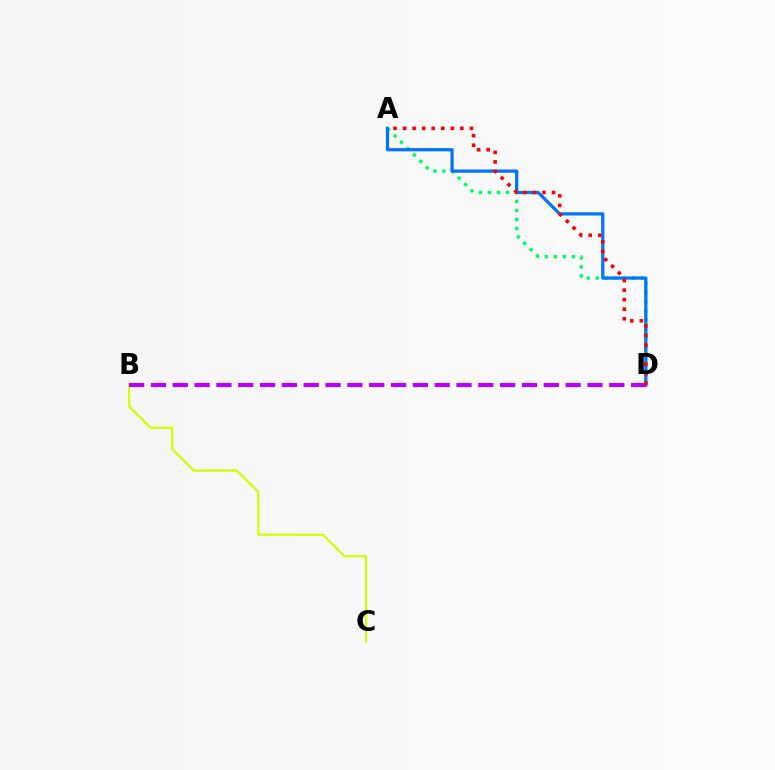{('B', 'C'): [{'color': '#d1ff00', 'line_style': 'solid', 'thickness': 1.59}], ('A', 'D'): [{'color': '#00ff5c', 'line_style': 'dotted', 'thickness': 2.46}, {'color': '#0074ff', 'line_style': 'solid', 'thickness': 2.34}, {'color': '#ff0000', 'line_style': 'dotted', 'thickness': 2.59}], ('B', 'D'): [{'color': '#b900ff', 'line_style': 'dashed', 'thickness': 2.97}]}